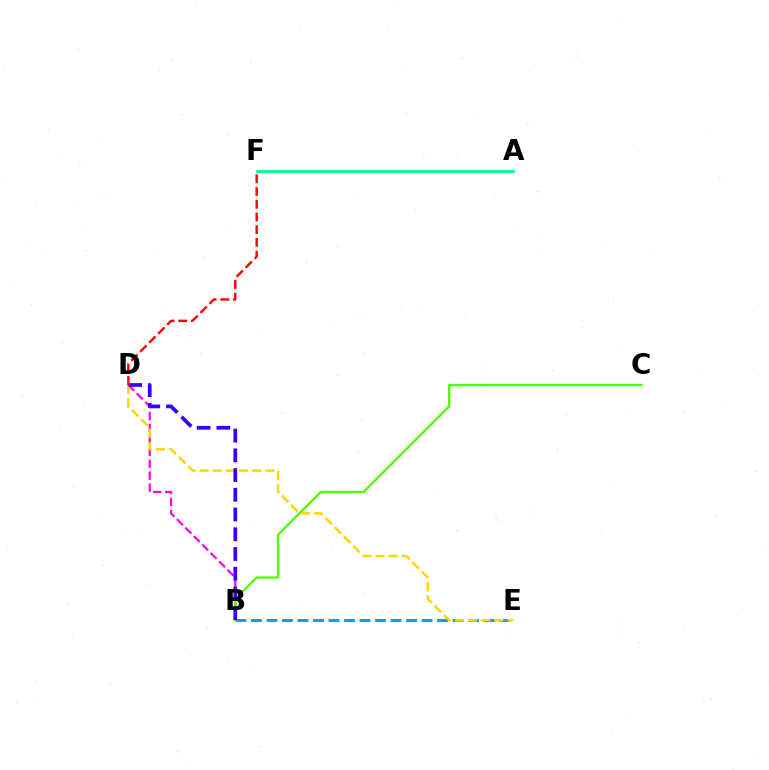{('B', 'D'): [{'color': '#ff00ed', 'line_style': 'dashed', 'thickness': 1.62}, {'color': '#3700ff', 'line_style': 'dashed', 'thickness': 2.68}], ('A', 'F'): [{'color': '#00ff86', 'line_style': 'solid', 'thickness': 2.02}], ('B', 'E'): [{'color': '#009eff', 'line_style': 'dashed', 'thickness': 2.11}], ('B', 'C'): [{'color': '#4fff00', 'line_style': 'solid', 'thickness': 1.65}], ('D', 'E'): [{'color': '#ffd500', 'line_style': 'dashed', 'thickness': 1.79}], ('D', 'F'): [{'color': '#ff0000', 'line_style': 'dashed', 'thickness': 1.73}]}